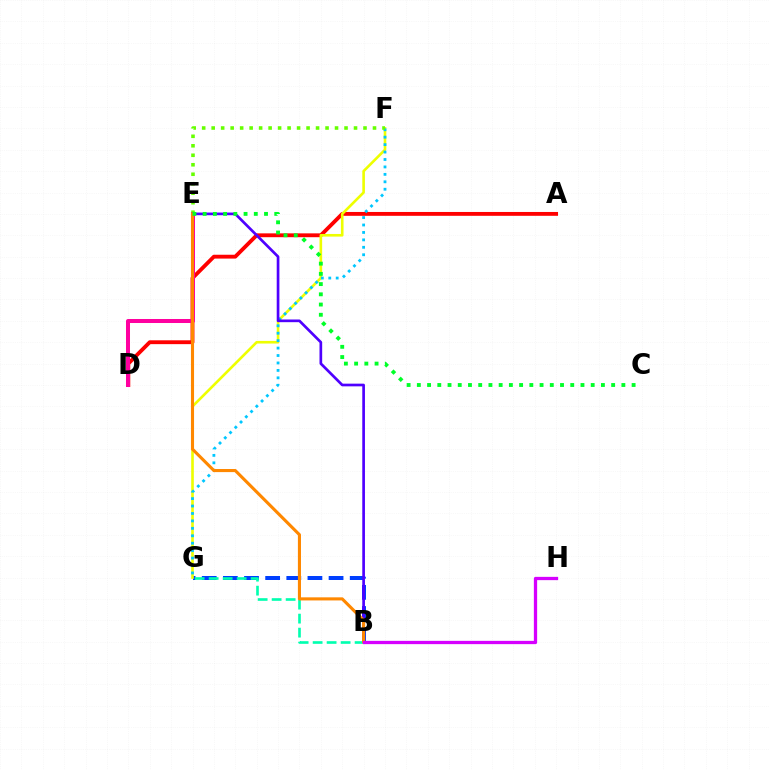{('B', 'G'): [{'color': '#003fff', 'line_style': 'dashed', 'thickness': 2.87}, {'color': '#00ffaf', 'line_style': 'dashed', 'thickness': 1.9}], ('A', 'D'): [{'color': '#ff0000', 'line_style': 'solid', 'thickness': 2.77}], ('F', 'G'): [{'color': '#eeff00', 'line_style': 'solid', 'thickness': 1.89}, {'color': '#00c7ff', 'line_style': 'dotted', 'thickness': 2.02}], ('E', 'F'): [{'color': '#66ff00', 'line_style': 'dotted', 'thickness': 2.58}], ('D', 'E'): [{'color': '#ff00a0', 'line_style': 'solid', 'thickness': 2.88}], ('B', 'E'): [{'color': '#4f00ff', 'line_style': 'solid', 'thickness': 1.93}, {'color': '#ff8800', 'line_style': 'solid', 'thickness': 2.23}], ('B', 'H'): [{'color': '#d600ff', 'line_style': 'solid', 'thickness': 2.36}], ('C', 'E'): [{'color': '#00ff27', 'line_style': 'dotted', 'thickness': 2.78}]}